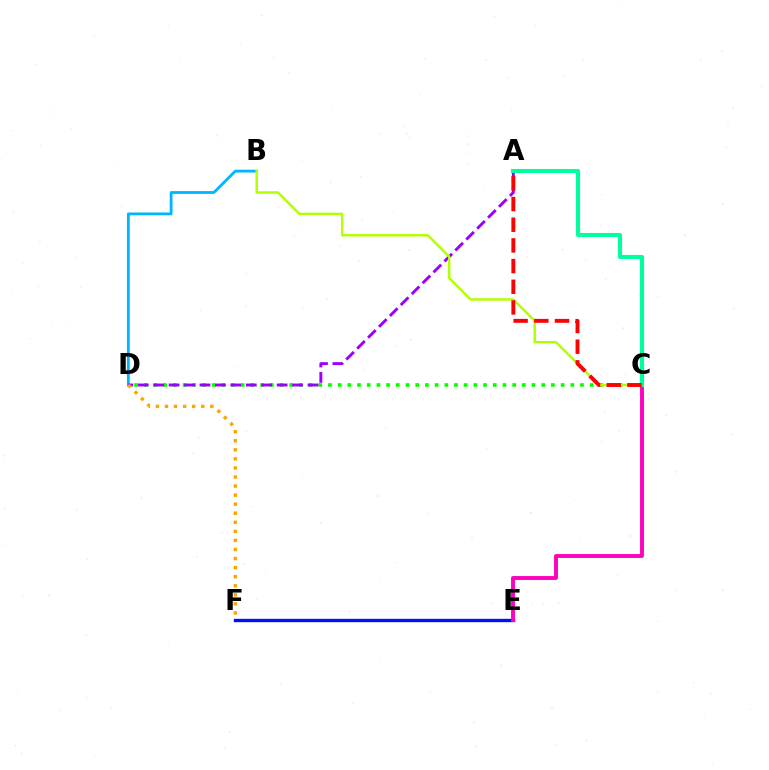{('C', 'D'): [{'color': '#08ff00', 'line_style': 'dotted', 'thickness': 2.63}], ('E', 'F'): [{'color': '#0010ff', 'line_style': 'solid', 'thickness': 2.42}], ('B', 'D'): [{'color': '#00b5ff', 'line_style': 'solid', 'thickness': 2.02}], ('C', 'E'): [{'color': '#ff00bd', 'line_style': 'solid', 'thickness': 2.8}], ('A', 'D'): [{'color': '#9b00ff', 'line_style': 'dashed', 'thickness': 2.1}], ('D', 'F'): [{'color': '#ffa500', 'line_style': 'dotted', 'thickness': 2.46}], ('B', 'C'): [{'color': '#b3ff00', 'line_style': 'solid', 'thickness': 1.77}], ('A', 'C'): [{'color': '#00ff9d', 'line_style': 'solid', 'thickness': 2.95}, {'color': '#ff0000', 'line_style': 'dashed', 'thickness': 2.81}]}